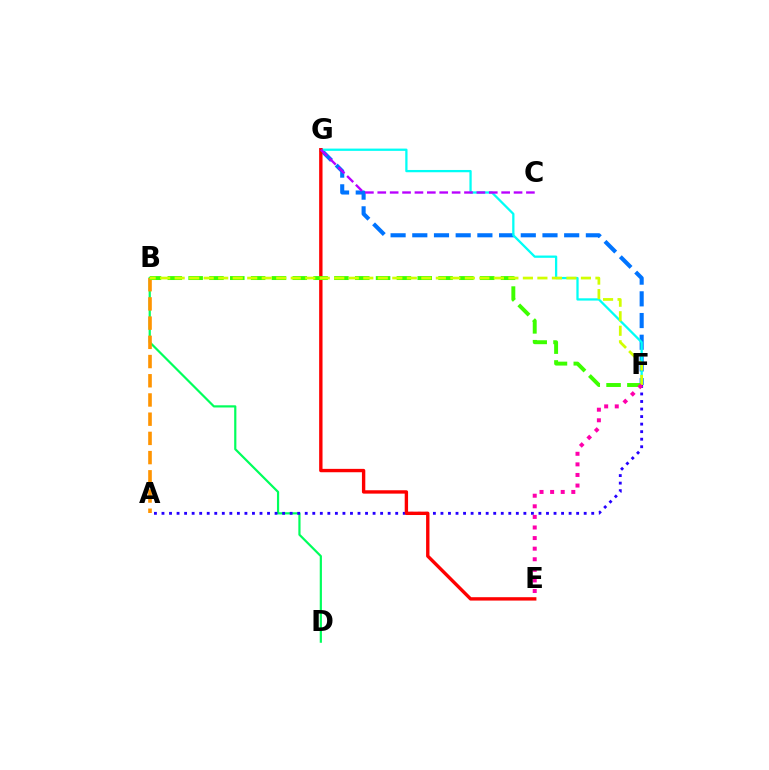{('B', 'D'): [{'color': '#00ff5c', 'line_style': 'solid', 'thickness': 1.58}], ('A', 'B'): [{'color': '#ff9400', 'line_style': 'dashed', 'thickness': 2.61}], ('F', 'G'): [{'color': '#0074ff', 'line_style': 'dashed', 'thickness': 2.95}, {'color': '#00fff6', 'line_style': 'solid', 'thickness': 1.64}], ('A', 'F'): [{'color': '#2500ff', 'line_style': 'dotted', 'thickness': 2.05}], ('E', 'G'): [{'color': '#ff0000', 'line_style': 'solid', 'thickness': 2.43}], ('B', 'F'): [{'color': '#3dff00', 'line_style': 'dashed', 'thickness': 2.83}, {'color': '#d1ff00', 'line_style': 'dashed', 'thickness': 1.97}], ('E', 'F'): [{'color': '#ff00ac', 'line_style': 'dotted', 'thickness': 2.88}], ('C', 'G'): [{'color': '#b900ff', 'line_style': 'dashed', 'thickness': 1.68}]}